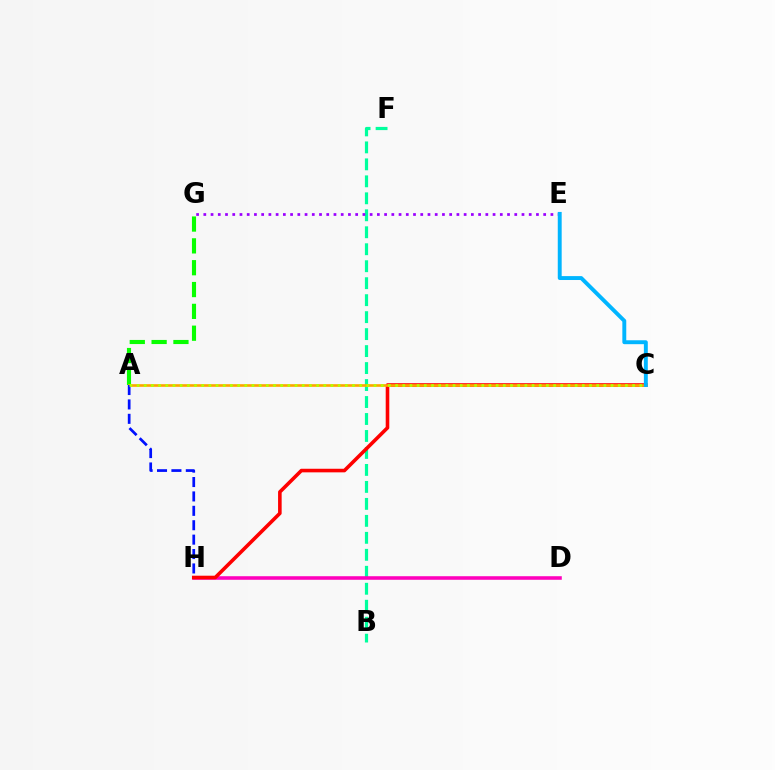{('B', 'F'): [{'color': '#00ff9d', 'line_style': 'dashed', 'thickness': 2.31}], ('E', 'G'): [{'color': '#9b00ff', 'line_style': 'dotted', 'thickness': 1.96}], ('D', 'H'): [{'color': '#ff00bd', 'line_style': 'solid', 'thickness': 2.56}], ('A', 'G'): [{'color': '#08ff00', 'line_style': 'dashed', 'thickness': 2.97}], ('C', 'H'): [{'color': '#ff0000', 'line_style': 'solid', 'thickness': 2.58}], ('A', 'C'): [{'color': '#ffa500', 'line_style': 'solid', 'thickness': 1.9}, {'color': '#b3ff00', 'line_style': 'dotted', 'thickness': 1.95}], ('A', 'H'): [{'color': '#0010ff', 'line_style': 'dashed', 'thickness': 1.96}], ('C', 'E'): [{'color': '#00b5ff', 'line_style': 'solid', 'thickness': 2.82}]}